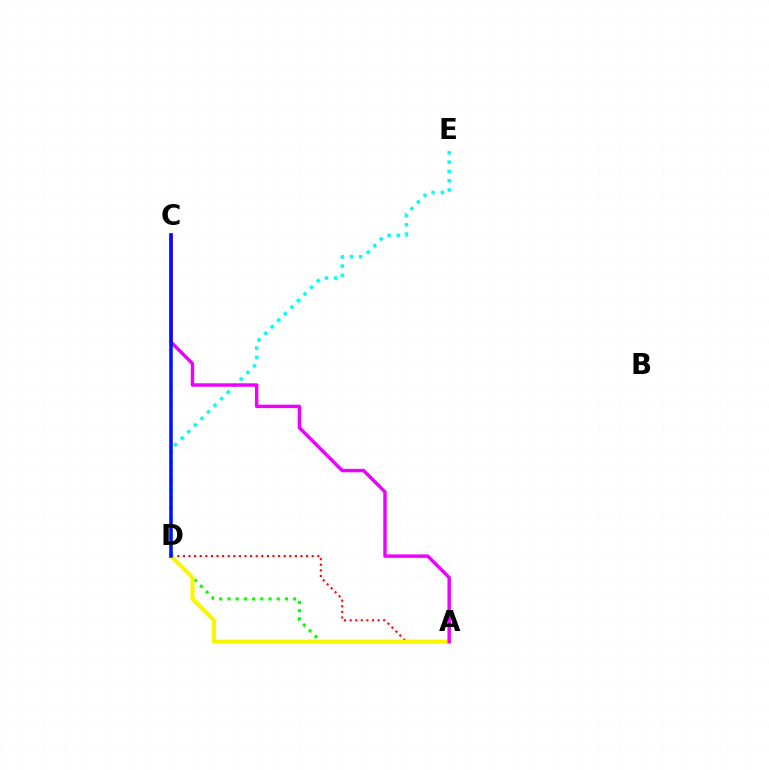{('D', 'E'): [{'color': '#00fff6', 'line_style': 'dotted', 'thickness': 2.52}], ('A', 'D'): [{'color': '#08ff00', 'line_style': 'dotted', 'thickness': 2.23}, {'color': '#ff0000', 'line_style': 'dotted', 'thickness': 1.52}, {'color': '#fcf500', 'line_style': 'solid', 'thickness': 2.92}], ('A', 'C'): [{'color': '#ee00ff', 'line_style': 'solid', 'thickness': 2.48}], ('C', 'D'): [{'color': '#0010ff', 'line_style': 'solid', 'thickness': 2.54}]}